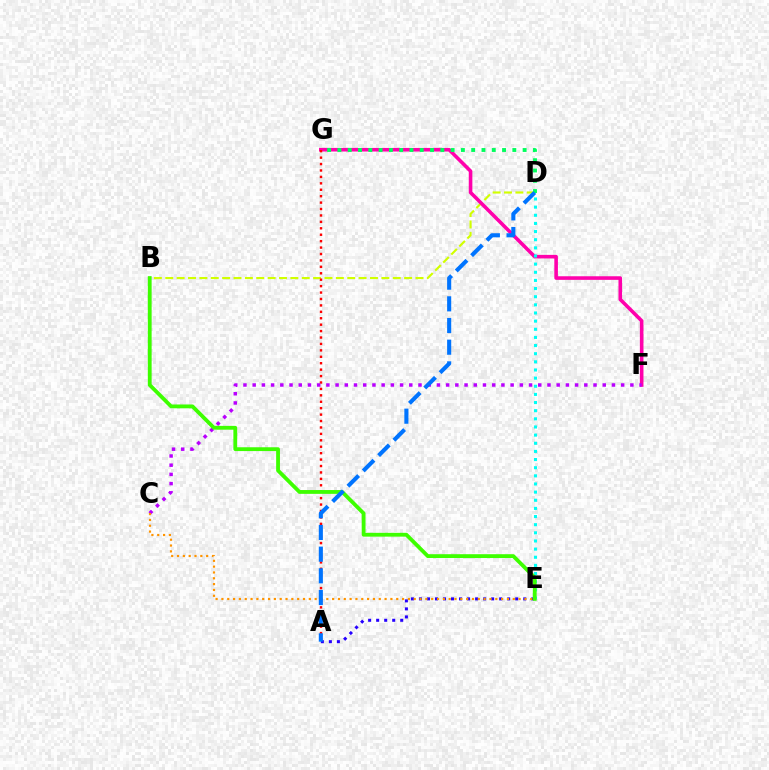{('B', 'D'): [{'color': '#d1ff00', 'line_style': 'dashed', 'thickness': 1.55}], ('F', 'G'): [{'color': '#ff00ac', 'line_style': 'solid', 'thickness': 2.59}], ('A', 'G'): [{'color': '#ff0000', 'line_style': 'dotted', 'thickness': 1.75}], ('A', 'E'): [{'color': '#2500ff', 'line_style': 'dotted', 'thickness': 2.18}], ('C', 'F'): [{'color': '#b900ff', 'line_style': 'dotted', 'thickness': 2.5}], ('C', 'E'): [{'color': '#ff9400', 'line_style': 'dotted', 'thickness': 1.58}], ('D', 'E'): [{'color': '#00fff6', 'line_style': 'dotted', 'thickness': 2.21}], ('B', 'E'): [{'color': '#3dff00', 'line_style': 'solid', 'thickness': 2.75}], ('D', 'G'): [{'color': '#00ff5c', 'line_style': 'dotted', 'thickness': 2.8}], ('A', 'D'): [{'color': '#0074ff', 'line_style': 'dashed', 'thickness': 2.94}]}